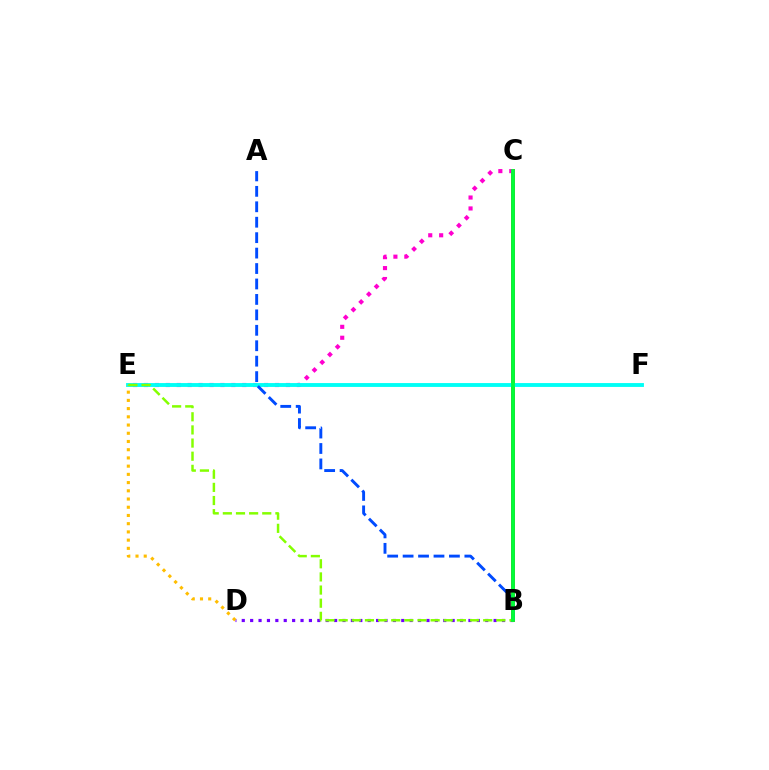{('B', 'D'): [{'color': '#7200ff', 'line_style': 'dotted', 'thickness': 2.28}], ('B', 'C'): [{'color': '#ff0000', 'line_style': 'solid', 'thickness': 2.76}, {'color': '#00ff39', 'line_style': 'solid', 'thickness': 2.74}], ('C', 'E'): [{'color': '#ff00cf', 'line_style': 'dotted', 'thickness': 2.97}], ('E', 'F'): [{'color': '#00fff6', 'line_style': 'solid', 'thickness': 2.78}], ('A', 'B'): [{'color': '#004bff', 'line_style': 'dashed', 'thickness': 2.1}], ('D', 'E'): [{'color': '#ffbd00', 'line_style': 'dotted', 'thickness': 2.23}], ('B', 'E'): [{'color': '#84ff00', 'line_style': 'dashed', 'thickness': 1.79}]}